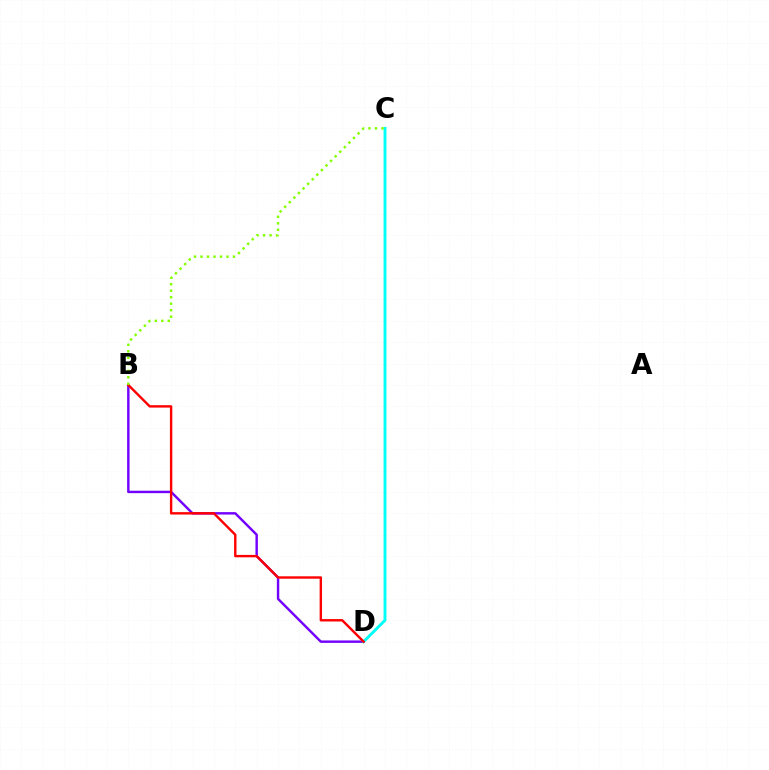{('B', 'D'): [{'color': '#7200ff', 'line_style': 'solid', 'thickness': 1.75}, {'color': '#ff0000', 'line_style': 'solid', 'thickness': 1.73}], ('C', 'D'): [{'color': '#00fff6', 'line_style': 'solid', 'thickness': 2.08}], ('B', 'C'): [{'color': '#84ff00', 'line_style': 'dotted', 'thickness': 1.76}]}